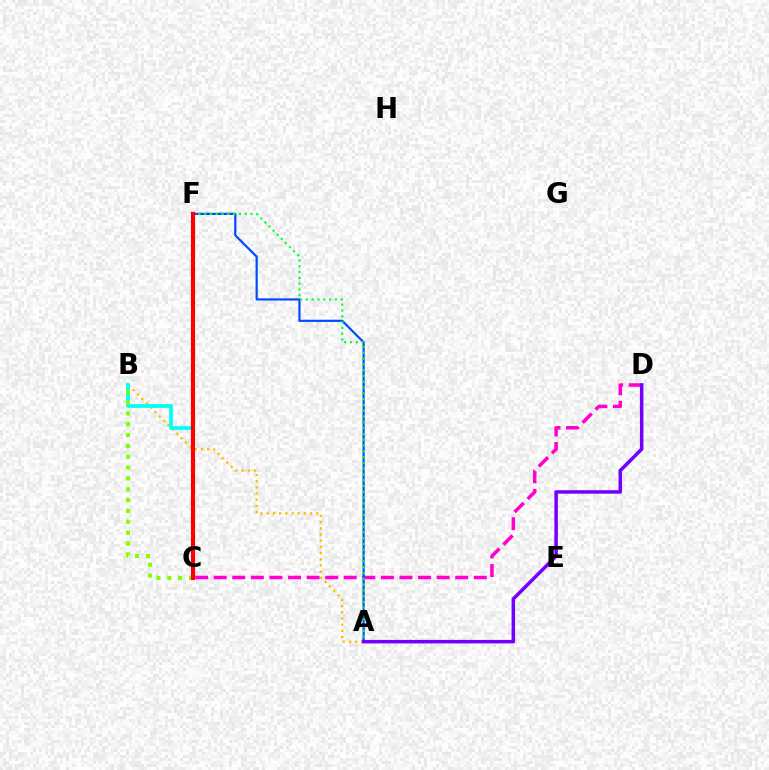{('A', 'B'): [{'color': '#ffbd00', 'line_style': 'dotted', 'thickness': 1.68}], ('B', 'C'): [{'color': '#00fff6', 'line_style': 'solid', 'thickness': 2.7}, {'color': '#84ff00', 'line_style': 'dotted', 'thickness': 2.94}], ('C', 'D'): [{'color': '#ff00cf', 'line_style': 'dashed', 'thickness': 2.52}], ('A', 'F'): [{'color': '#004bff', 'line_style': 'solid', 'thickness': 1.58}, {'color': '#00ff39', 'line_style': 'dotted', 'thickness': 1.57}], ('A', 'D'): [{'color': '#7200ff', 'line_style': 'solid', 'thickness': 2.53}], ('C', 'F'): [{'color': '#ff0000', 'line_style': 'solid', 'thickness': 2.97}]}